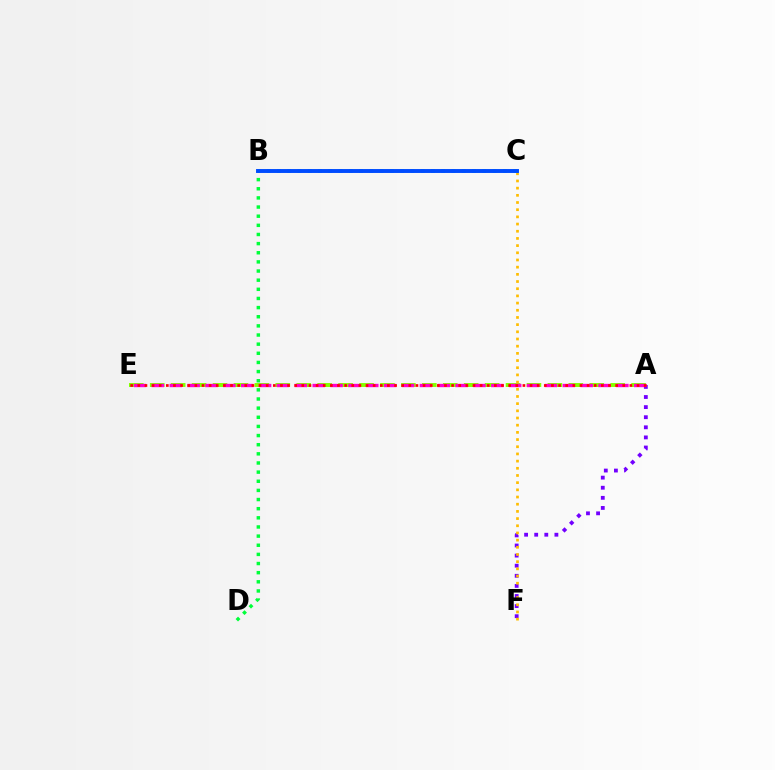{('A', 'E'): [{'color': '#84ff00', 'line_style': 'dashed', 'thickness': 2.84}, {'color': '#ff00cf', 'line_style': 'dashed', 'thickness': 2.43}, {'color': '#ff0000', 'line_style': 'dotted', 'thickness': 1.94}], ('B', 'D'): [{'color': '#00ff39', 'line_style': 'dotted', 'thickness': 2.48}], ('A', 'F'): [{'color': '#7200ff', 'line_style': 'dotted', 'thickness': 2.74}], ('B', 'C'): [{'color': '#00fff6', 'line_style': 'dotted', 'thickness': 2.79}, {'color': '#004bff', 'line_style': 'solid', 'thickness': 2.82}], ('C', 'F'): [{'color': '#ffbd00', 'line_style': 'dotted', 'thickness': 1.95}]}